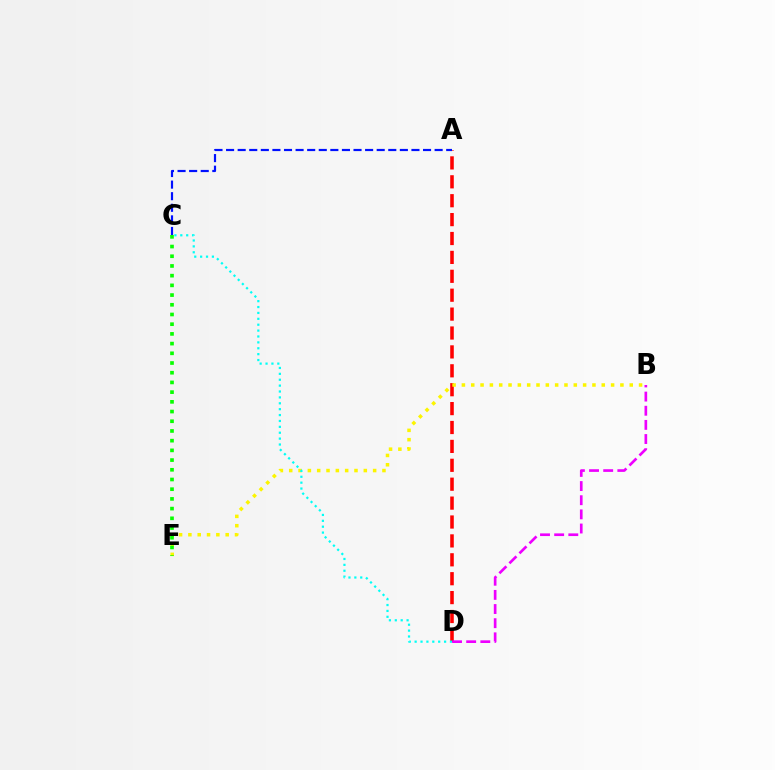{('A', 'D'): [{'color': '#ff0000', 'line_style': 'dashed', 'thickness': 2.57}], ('B', 'E'): [{'color': '#fcf500', 'line_style': 'dotted', 'thickness': 2.53}], ('C', 'D'): [{'color': '#00fff6', 'line_style': 'dotted', 'thickness': 1.6}], ('C', 'E'): [{'color': '#08ff00', 'line_style': 'dotted', 'thickness': 2.64}], ('B', 'D'): [{'color': '#ee00ff', 'line_style': 'dashed', 'thickness': 1.92}], ('A', 'C'): [{'color': '#0010ff', 'line_style': 'dashed', 'thickness': 1.57}]}